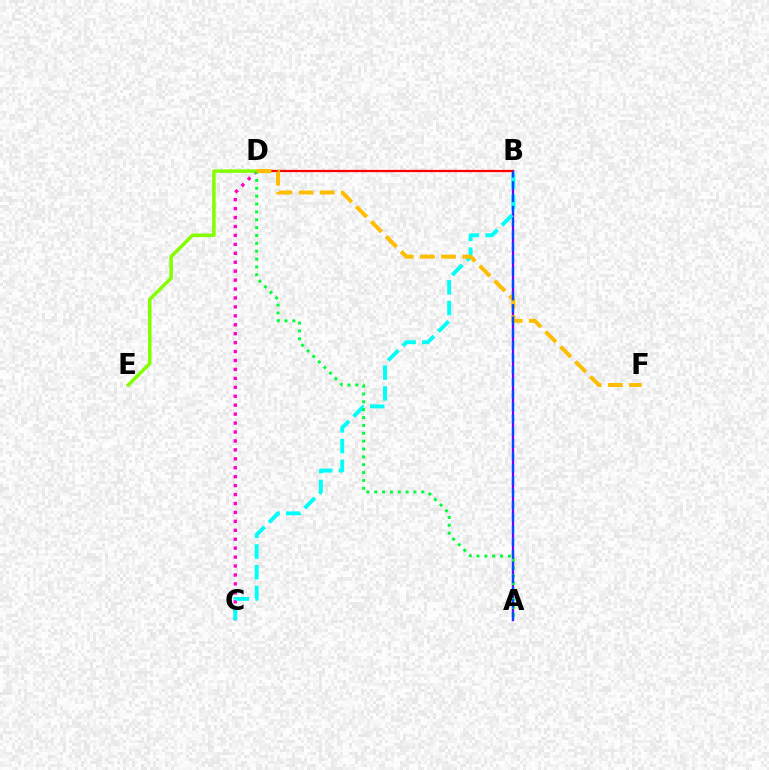{('A', 'B'): [{'color': '#7200ff', 'line_style': 'solid', 'thickness': 1.61}, {'color': '#004bff', 'line_style': 'dashed', 'thickness': 1.67}], ('B', 'D'): [{'color': '#ff0000', 'line_style': 'solid', 'thickness': 1.62}], ('C', 'D'): [{'color': '#ff00cf', 'line_style': 'dotted', 'thickness': 2.43}], ('D', 'E'): [{'color': '#84ff00', 'line_style': 'solid', 'thickness': 2.53}], ('B', 'C'): [{'color': '#00fff6', 'line_style': 'dashed', 'thickness': 2.82}], ('A', 'D'): [{'color': '#00ff39', 'line_style': 'dotted', 'thickness': 2.14}], ('D', 'F'): [{'color': '#ffbd00', 'line_style': 'dashed', 'thickness': 2.87}]}